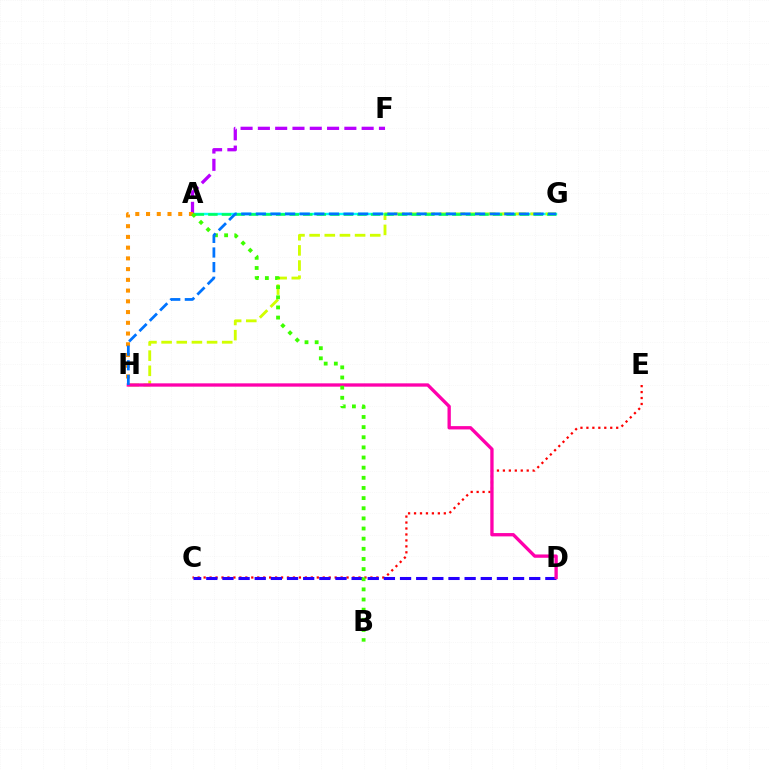{('C', 'E'): [{'color': '#ff0000', 'line_style': 'dotted', 'thickness': 1.62}], ('C', 'D'): [{'color': '#2500ff', 'line_style': 'dashed', 'thickness': 2.19}], ('A', 'G'): [{'color': '#00fff6', 'line_style': 'solid', 'thickness': 1.75}, {'color': '#00ff5c', 'line_style': 'dashed', 'thickness': 1.84}], ('A', 'F'): [{'color': '#b900ff', 'line_style': 'dashed', 'thickness': 2.35}], ('G', 'H'): [{'color': '#d1ff00', 'line_style': 'dashed', 'thickness': 2.06}, {'color': '#0074ff', 'line_style': 'dashed', 'thickness': 1.99}], ('A', 'H'): [{'color': '#ff9400', 'line_style': 'dotted', 'thickness': 2.92}], ('D', 'H'): [{'color': '#ff00ac', 'line_style': 'solid', 'thickness': 2.39}], ('A', 'B'): [{'color': '#3dff00', 'line_style': 'dotted', 'thickness': 2.76}]}